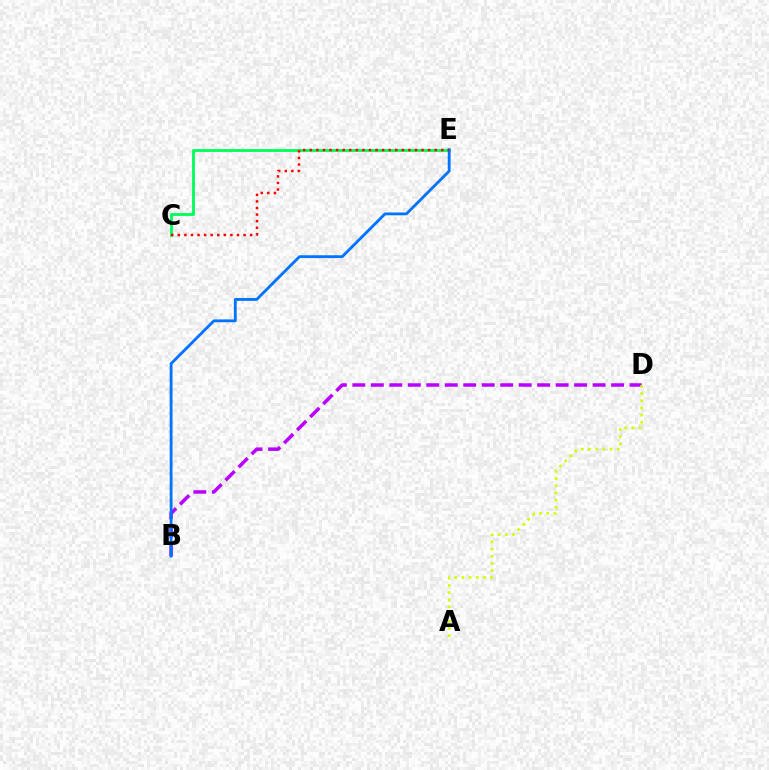{('C', 'E'): [{'color': '#00ff5c', 'line_style': 'solid', 'thickness': 2.05}, {'color': '#ff0000', 'line_style': 'dotted', 'thickness': 1.79}], ('B', 'D'): [{'color': '#b900ff', 'line_style': 'dashed', 'thickness': 2.51}], ('B', 'E'): [{'color': '#0074ff', 'line_style': 'solid', 'thickness': 2.04}], ('A', 'D'): [{'color': '#d1ff00', 'line_style': 'dotted', 'thickness': 1.95}]}